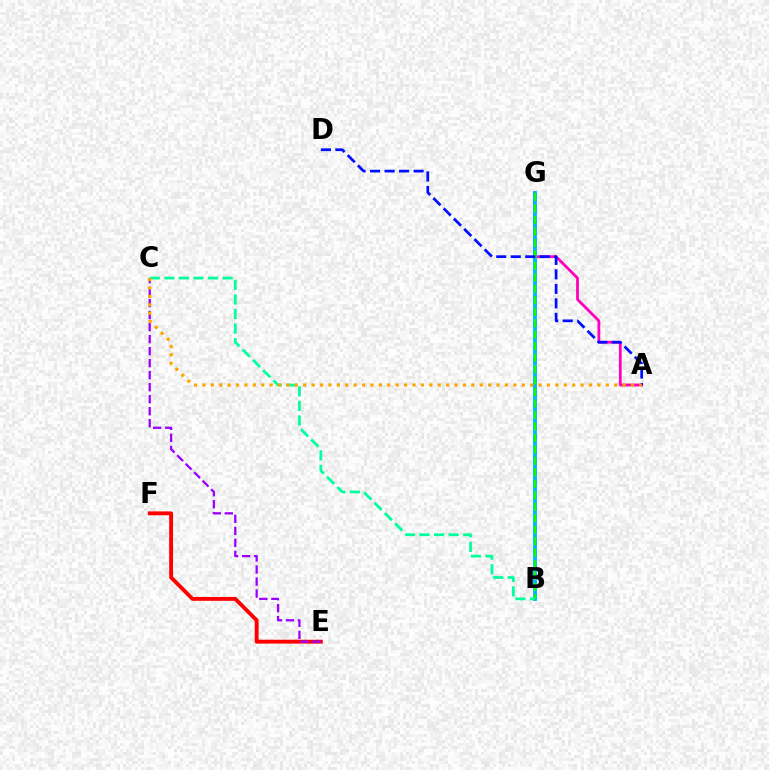{('B', 'G'): [{'color': '#b3ff00', 'line_style': 'solid', 'thickness': 1.93}, {'color': '#00b5ff', 'line_style': 'solid', 'thickness': 2.75}, {'color': '#08ff00', 'line_style': 'dashed', 'thickness': 1.56}], ('E', 'F'): [{'color': '#ff0000', 'line_style': 'solid', 'thickness': 2.79}], ('A', 'G'): [{'color': '#ff00bd', 'line_style': 'solid', 'thickness': 2.01}], ('A', 'D'): [{'color': '#0010ff', 'line_style': 'dashed', 'thickness': 1.97}], ('B', 'C'): [{'color': '#00ff9d', 'line_style': 'dashed', 'thickness': 1.98}], ('C', 'E'): [{'color': '#9b00ff', 'line_style': 'dashed', 'thickness': 1.63}], ('A', 'C'): [{'color': '#ffa500', 'line_style': 'dotted', 'thickness': 2.28}]}